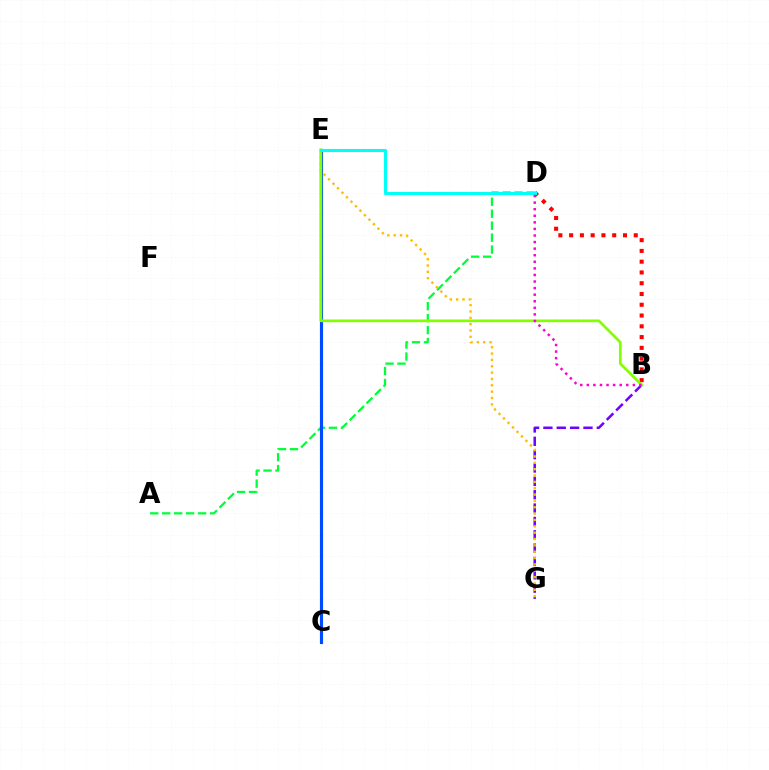{('B', 'G'): [{'color': '#7200ff', 'line_style': 'dashed', 'thickness': 1.81}], ('A', 'D'): [{'color': '#00ff39', 'line_style': 'dashed', 'thickness': 1.62}], ('C', 'E'): [{'color': '#004bff', 'line_style': 'solid', 'thickness': 2.26}], ('E', 'G'): [{'color': '#ffbd00', 'line_style': 'dotted', 'thickness': 1.73}], ('B', 'D'): [{'color': '#ff0000', 'line_style': 'dotted', 'thickness': 2.93}, {'color': '#ff00cf', 'line_style': 'dotted', 'thickness': 1.79}], ('B', 'E'): [{'color': '#84ff00', 'line_style': 'solid', 'thickness': 1.95}], ('D', 'E'): [{'color': '#00fff6', 'line_style': 'solid', 'thickness': 2.21}]}